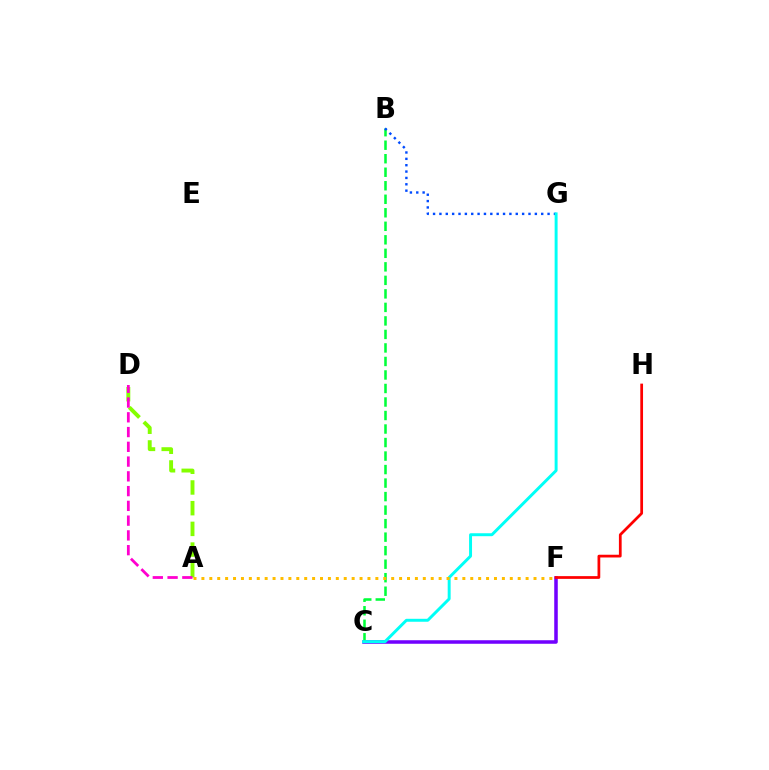{('C', 'F'): [{'color': '#7200ff', 'line_style': 'solid', 'thickness': 2.54}], ('A', 'D'): [{'color': '#84ff00', 'line_style': 'dashed', 'thickness': 2.81}, {'color': '#ff00cf', 'line_style': 'dashed', 'thickness': 2.01}], ('B', 'C'): [{'color': '#00ff39', 'line_style': 'dashed', 'thickness': 1.84}], ('B', 'G'): [{'color': '#004bff', 'line_style': 'dotted', 'thickness': 1.73}], ('C', 'G'): [{'color': '#00fff6', 'line_style': 'solid', 'thickness': 2.12}], ('F', 'H'): [{'color': '#ff0000', 'line_style': 'solid', 'thickness': 1.97}], ('A', 'F'): [{'color': '#ffbd00', 'line_style': 'dotted', 'thickness': 2.15}]}